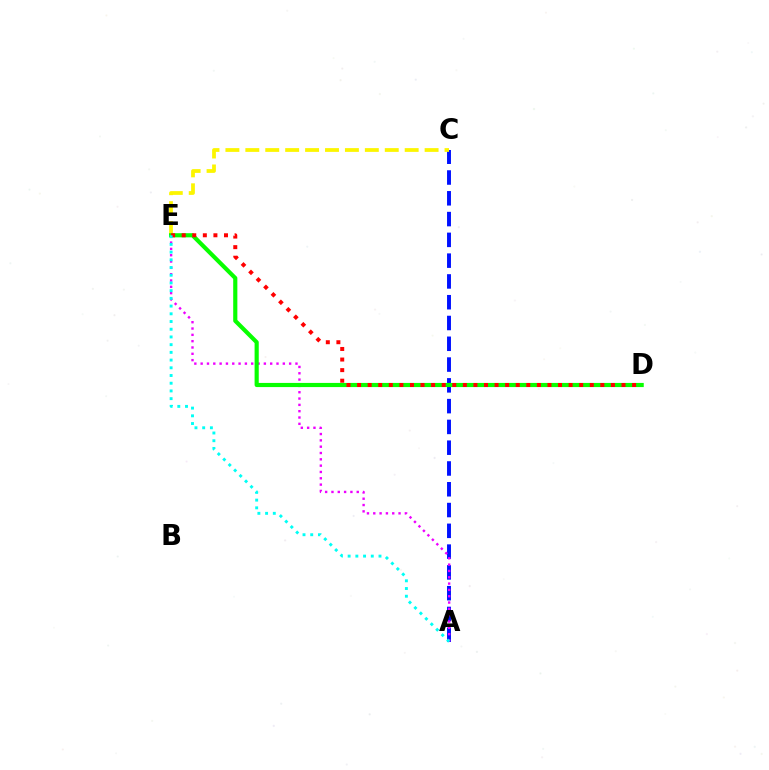{('A', 'C'): [{'color': '#0010ff', 'line_style': 'dashed', 'thickness': 2.82}], ('C', 'E'): [{'color': '#fcf500', 'line_style': 'dashed', 'thickness': 2.71}], ('A', 'E'): [{'color': '#ee00ff', 'line_style': 'dotted', 'thickness': 1.72}, {'color': '#00fff6', 'line_style': 'dotted', 'thickness': 2.1}], ('D', 'E'): [{'color': '#08ff00', 'line_style': 'solid', 'thickness': 2.99}, {'color': '#ff0000', 'line_style': 'dotted', 'thickness': 2.87}]}